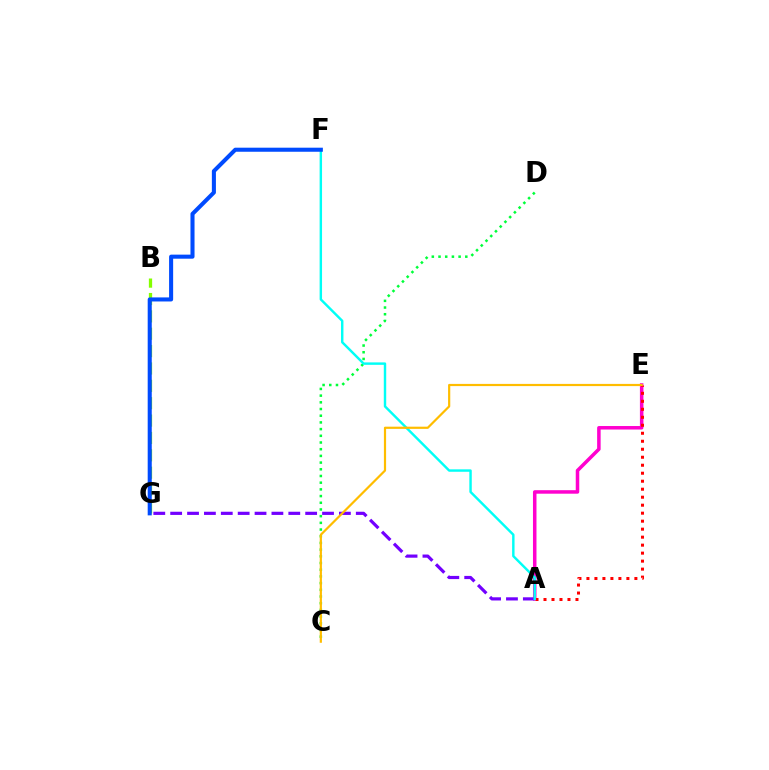{('B', 'G'): [{'color': '#84ff00', 'line_style': 'dashed', 'thickness': 2.36}], ('C', 'D'): [{'color': '#00ff39', 'line_style': 'dotted', 'thickness': 1.82}], ('A', 'E'): [{'color': '#ff00cf', 'line_style': 'solid', 'thickness': 2.53}, {'color': '#ff0000', 'line_style': 'dotted', 'thickness': 2.17}], ('A', 'G'): [{'color': '#7200ff', 'line_style': 'dashed', 'thickness': 2.29}], ('A', 'F'): [{'color': '#00fff6', 'line_style': 'solid', 'thickness': 1.75}], ('C', 'E'): [{'color': '#ffbd00', 'line_style': 'solid', 'thickness': 1.58}], ('F', 'G'): [{'color': '#004bff', 'line_style': 'solid', 'thickness': 2.92}]}